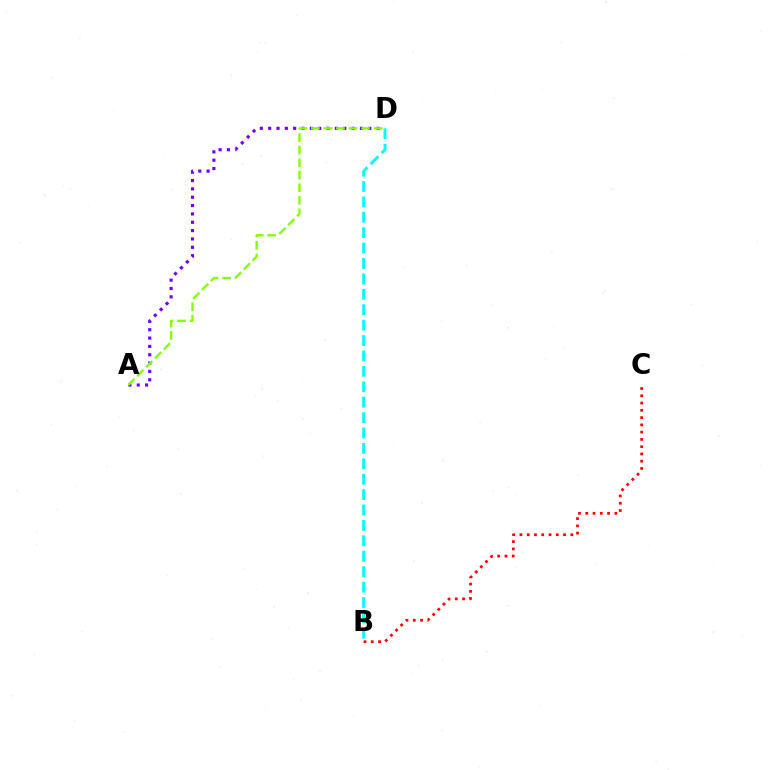{('A', 'D'): [{'color': '#7200ff', 'line_style': 'dotted', 'thickness': 2.27}, {'color': '#84ff00', 'line_style': 'dashed', 'thickness': 1.71}], ('B', 'C'): [{'color': '#ff0000', 'line_style': 'dotted', 'thickness': 1.97}], ('B', 'D'): [{'color': '#00fff6', 'line_style': 'dashed', 'thickness': 2.09}]}